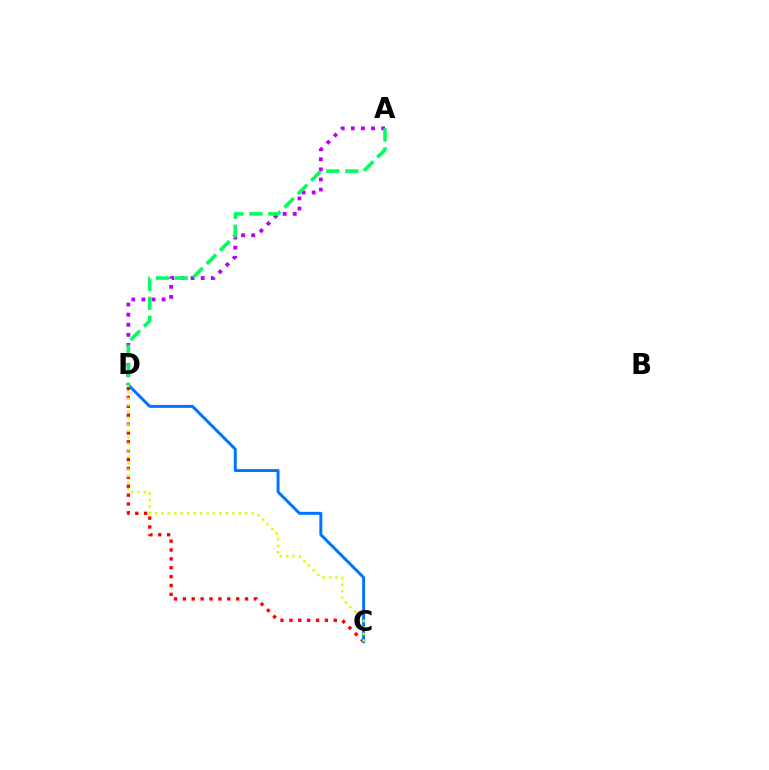{('C', 'D'): [{'color': '#ff0000', 'line_style': 'dotted', 'thickness': 2.41}, {'color': '#0074ff', 'line_style': 'solid', 'thickness': 2.13}, {'color': '#d1ff00', 'line_style': 'dotted', 'thickness': 1.76}], ('A', 'D'): [{'color': '#b900ff', 'line_style': 'dotted', 'thickness': 2.74}, {'color': '#00ff5c', 'line_style': 'dashed', 'thickness': 2.57}]}